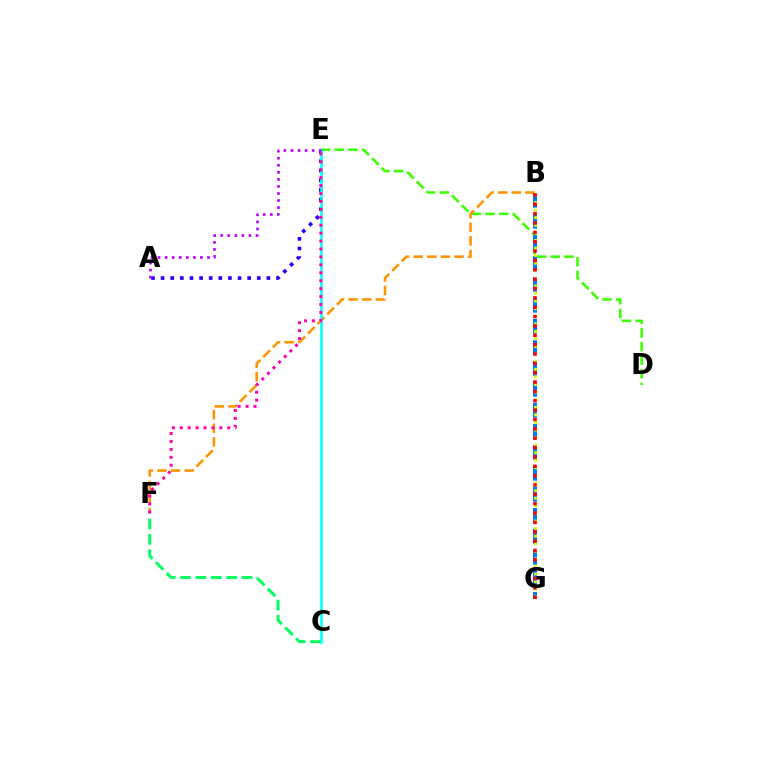{('A', 'E'): [{'color': '#2500ff', 'line_style': 'dotted', 'thickness': 2.61}, {'color': '#b900ff', 'line_style': 'dotted', 'thickness': 1.92}], ('D', 'E'): [{'color': '#3dff00', 'line_style': 'dashed', 'thickness': 1.85}], ('B', 'G'): [{'color': '#0074ff', 'line_style': 'dashed', 'thickness': 2.85}, {'color': '#d1ff00', 'line_style': 'dotted', 'thickness': 2.06}, {'color': '#ff0000', 'line_style': 'dotted', 'thickness': 2.54}], ('B', 'F'): [{'color': '#ff9400', 'line_style': 'dashed', 'thickness': 1.85}], ('C', 'F'): [{'color': '#00ff5c', 'line_style': 'dashed', 'thickness': 2.09}], ('C', 'E'): [{'color': '#00fff6', 'line_style': 'solid', 'thickness': 1.83}], ('E', 'F'): [{'color': '#ff00ac', 'line_style': 'dotted', 'thickness': 2.15}]}